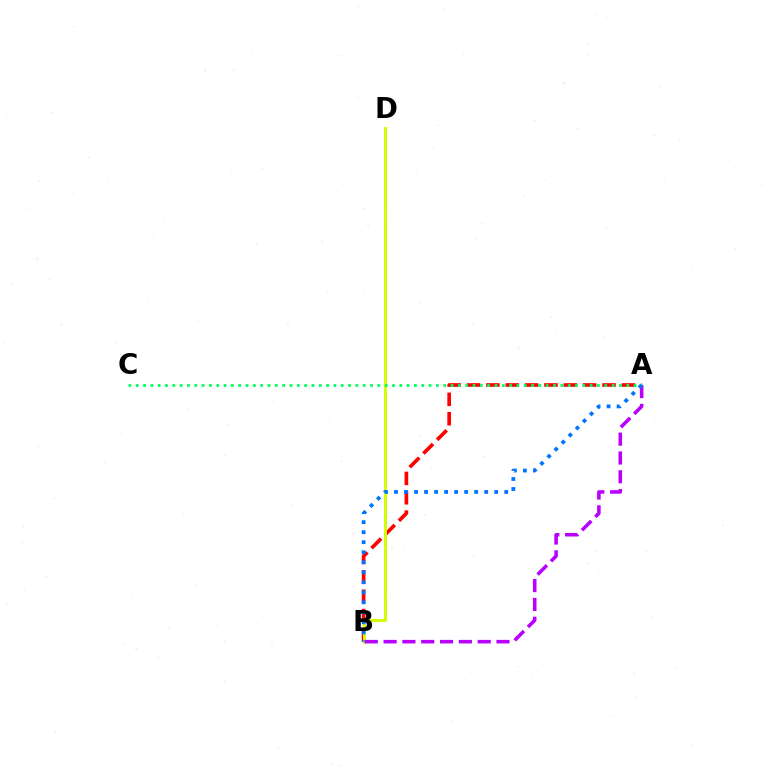{('A', 'B'): [{'color': '#ff0000', 'line_style': 'dashed', 'thickness': 2.63}, {'color': '#b900ff', 'line_style': 'dashed', 'thickness': 2.56}, {'color': '#0074ff', 'line_style': 'dotted', 'thickness': 2.72}], ('B', 'D'): [{'color': '#d1ff00', 'line_style': 'solid', 'thickness': 2.11}], ('A', 'C'): [{'color': '#00ff5c', 'line_style': 'dotted', 'thickness': 1.99}]}